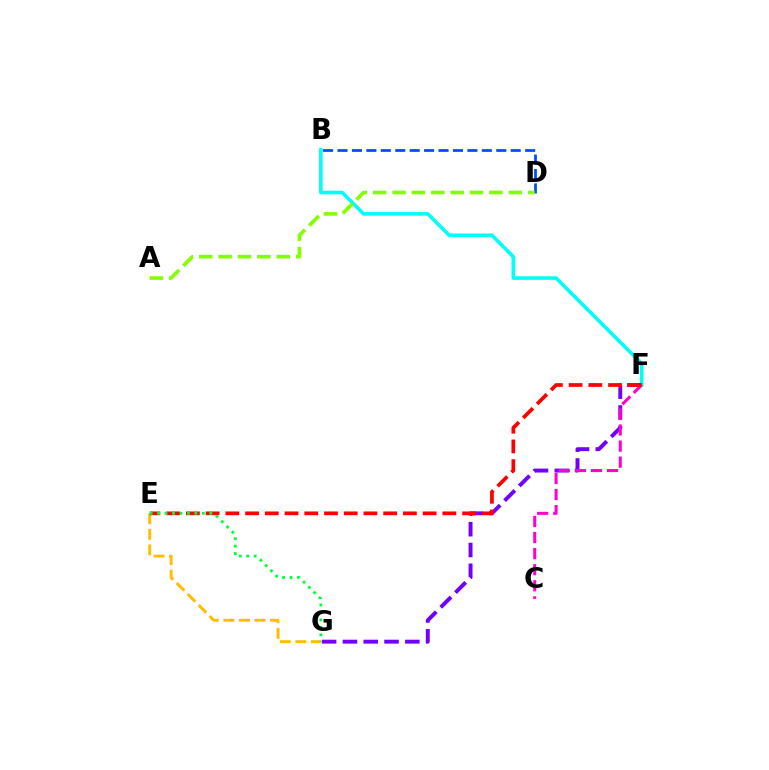{('B', 'F'): [{'color': '#00fff6', 'line_style': 'solid', 'thickness': 2.6}], ('F', 'G'): [{'color': '#7200ff', 'line_style': 'dashed', 'thickness': 2.83}], ('B', 'D'): [{'color': '#004bff', 'line_style': 'dashed', 'thickness': 1.96}], ('C', 'F'): [{'color': '#ff00cf', 'line_style': 'dashed', 'thickness': 2.19}], ('E', 'G'): [{'color': '#ffbd00', 'line_style': 'dashed', 'thickness': 2.11}, {'color': '#00ff39', 'line_style': 'dotted', 'thickness': 2.03}], ('E', 'F'): [{'color': '#ff0000', 'line_style': 'dashed', 'thickness': 2.68}], ('A', 'D'): [{'color': '#84ff00', 'line_style': 'dashed', 'thickness': 2.63}]}